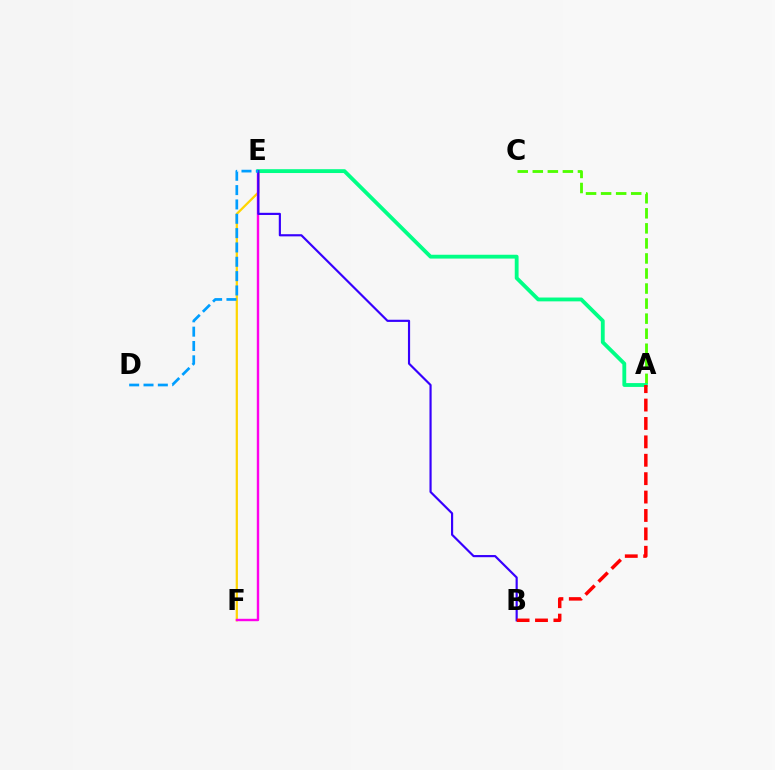{('E', 'F'): [{'color': '#ffd500', 'line_style': 'solid', 'thickness': 1.62}, {'color': '#ff00ed', 'line_style': 'solid', 'thickness': 1.74}], ('A', 'C'): [{'color': '#4fff00', 'line_style': 'dashed', 'thickness': 2.04}], ('A', 'E'): [{'color': '#00ff86', 'line_style': 'solid', 'thickness': 2.76}], ('B', 'E'): [{'color': '#3700ff', 'line_style': 'solid', 'thickness': 1.56}], ('D', 'E'): [{'color': '#009eff', 'line_style': 'dashed', 'thickness': 1.95}], ('A', 'B'): [{'color': '#ff0000', 'line_style': 'dashed', 'thickness': 2.5}]}